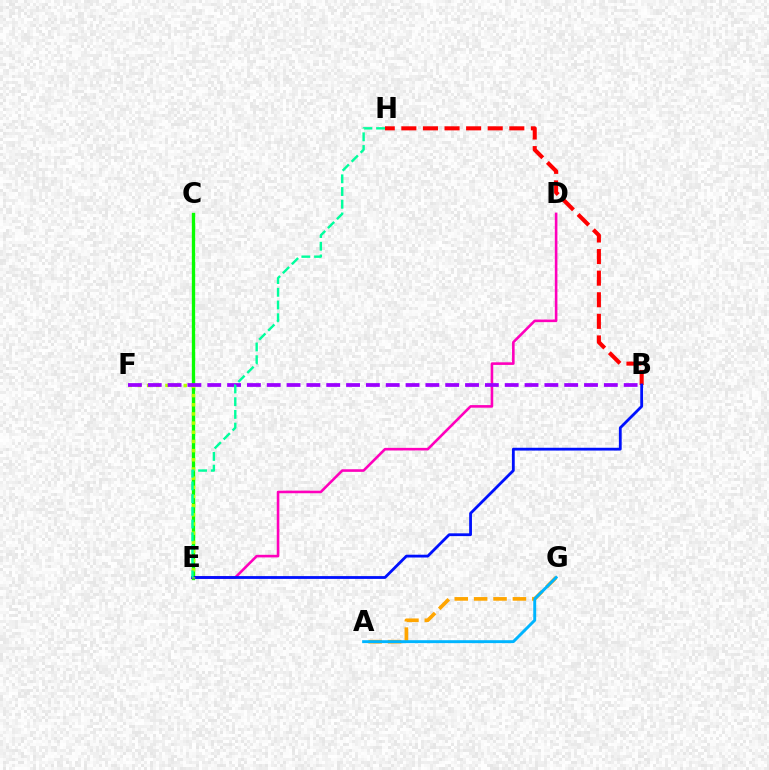{('B', 'H'): [{'color': '#ff0000', 'line_style': 'dashed', 'thickness': 2.93}], ('D', 'E'): [{'color': '#ff00bd', 'line_style': 'solid', 'thickness': 1.87}], ('C', 'E'): [{'color': '#08ff00', 'line_style': 'solid', 'thickness': 2.4}], ('B', 'E'): [{'color': '#0010ff', 'line_style': 'solid', 'thickness': 2.02}], ('E', 'F'): [{'color': '#b3ff00', 'line_style': 'dotted', 'thickness': 2.49}], ('A', 'G'): [{'color': '#ffa500', 'line_style': 'dashed', 'thickness': 2.63}, {'color': '#00b5ff', 'line_style': 'solid', 'thickness': 2.11}], ('B', 'F'): [{'color': '#9b00ff', 'line_style': 'dashed', 'thickness': 2.69}], ('E', 'H'): [{'color': '#00ff9d', 'line_style': 'dashed', 'thickness': 1.73}]}